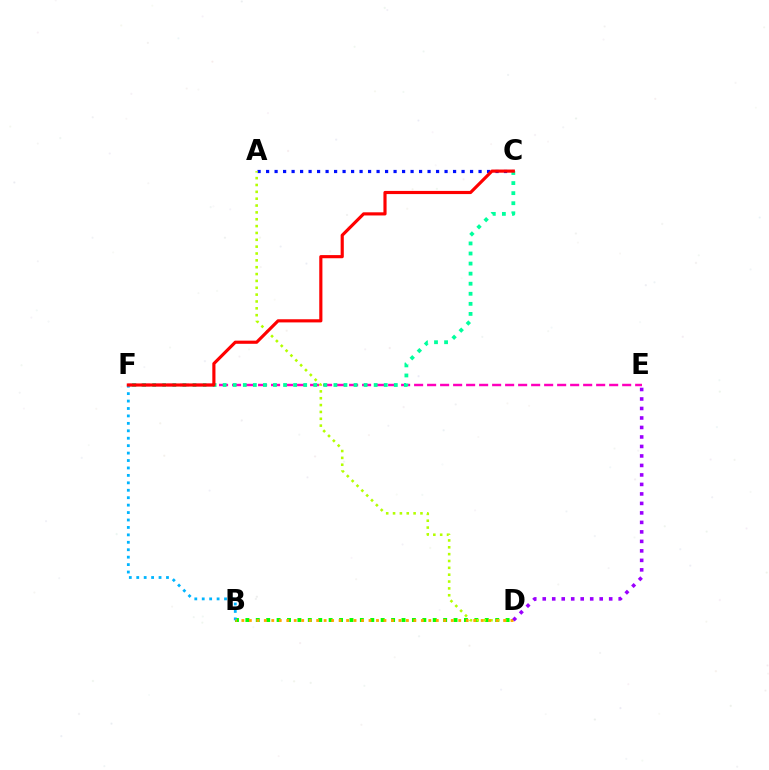{('A', 'C'): [{'color': '#0010ff', 'line_style': 'dotted', 'thickness': 2.31}], ('E', 'F'): [{'color': '#ff00bd', 'line_style': 'dashed', 'thickness': 1.77}], ('B', 'D'): [{'color': '#08ff00', 'line_style': 'dotted', 'thickness': 2.83}, {'color': '#ffa500', 'line_style': 'dotted', 'thickness': 2.03}], ('A', 'D'): [{'color': '#b3ff00', 'line_style': 'dotted', 'thickness': 1.86}], ('B', 'F'): [{'color': '#00b5ff', 'line_style': 'dotted', 'thickness': 2.02}], ('C', 'F'): [{'color': '#00ff9d', 'line_style': 'dotted', 'thickness': 2.74}, {'color': '#ff0000', 'line_style': 'solid', 'thickness': 2.27}], ('D', 'E'): [{'color': '#9b00ff', 'line_style': 'dotted', 'thickness': 2.58}]}